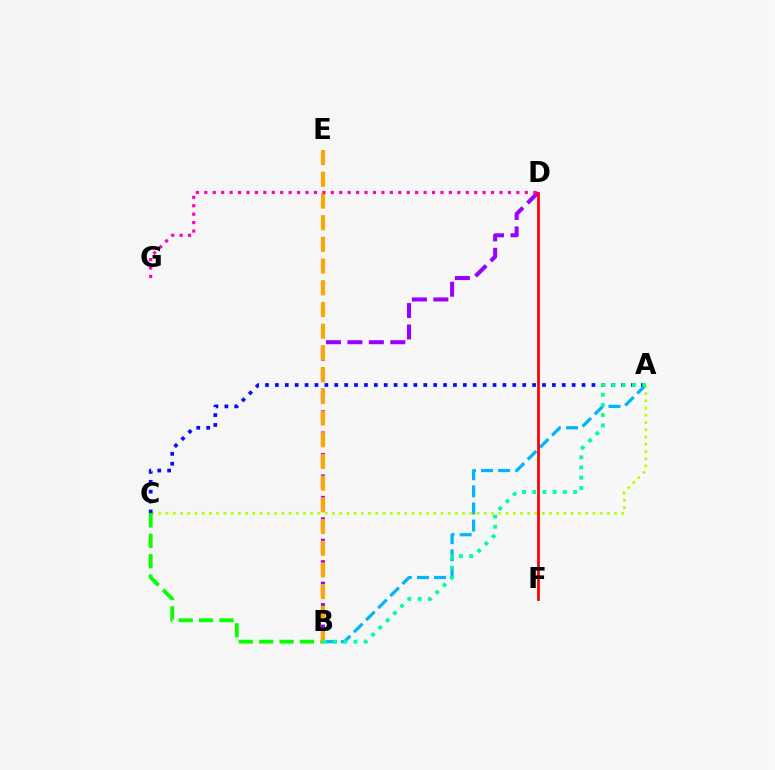{('A', 'B'): [{'color': '#00b5ff', 'line_style': 'dashed', 'thickness': 2.32}, {'color': '#00ff9d', 'line_style': 'dotted', 'thickness': 2.78}], ('A', 'C'): [{'color': '#b3ff00', 'line_style': 'dotted', 'thickness': 1.97}, {'color': '#0010ff', 'line_style': 'dotted', 'thickness': 2.69}], ('B', 'D'): [{'color': '#9b00ff', 'line_style': 'dashed', 'thickness': 2.91}], ('B', 'C'): [{'color': '#08ff00', 'line_style': 'dashed', 'thickness': 2.77}], ('D', 'F'): [{'color': '#ff0000', 'line_style': 'solid', 'thickness': 1.97}], ('B', 'E'): [{'color': '#ffa500', 'line_style': 'dashed', 'thickness': 2.95}], ('D', 'G'): [{'color': '#ff00bd', 'line_style': 'dotted', 'thickness': 2.29}]}